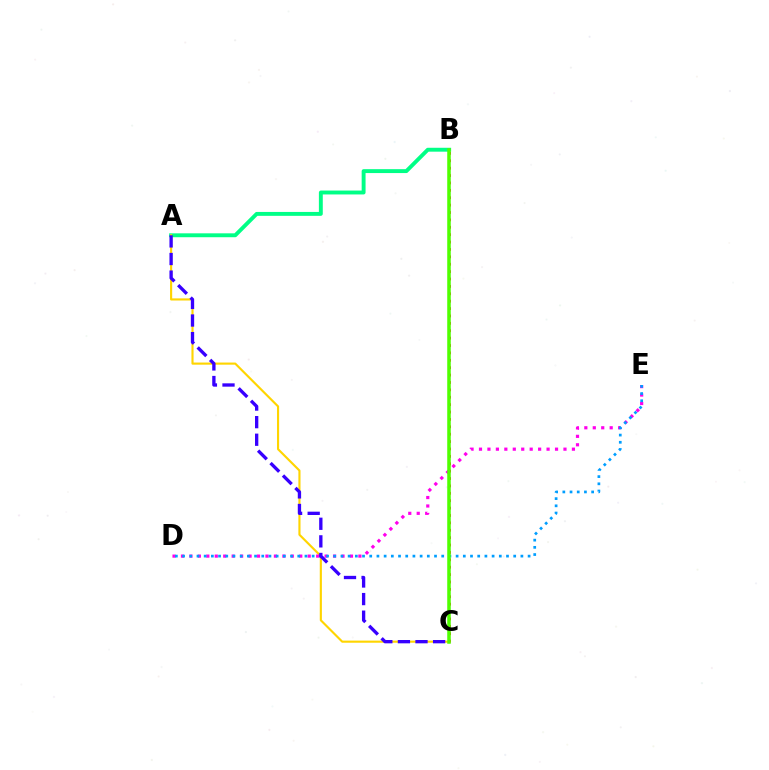{('A', 'B'): [{'color': '#00ff86', 'line_style': 'solid', 'thickness': 2.81}], ('B', 'C'): [{'color': '#ff0000', 'line_style': 'dotted', 'thickness': 2.01}, {'color': '#4fff00', 'line_style': 'solid', 'thickness': 2.54}], ('A', 'C'): [{'color': '#ffd500', 'line_style': 'solid', 'thickness': 1.54}, {'color': '#3700ff', 'line_style': 'dashed', 'thickness': 2.39}], ('D', 'E'): [{'color': '#ff00ed', 'line_style': 'dotted', 'thickness': 2.3}, {'color': '#009eff', 'line_style': 'dotted', 'thickness': 1.96}]}